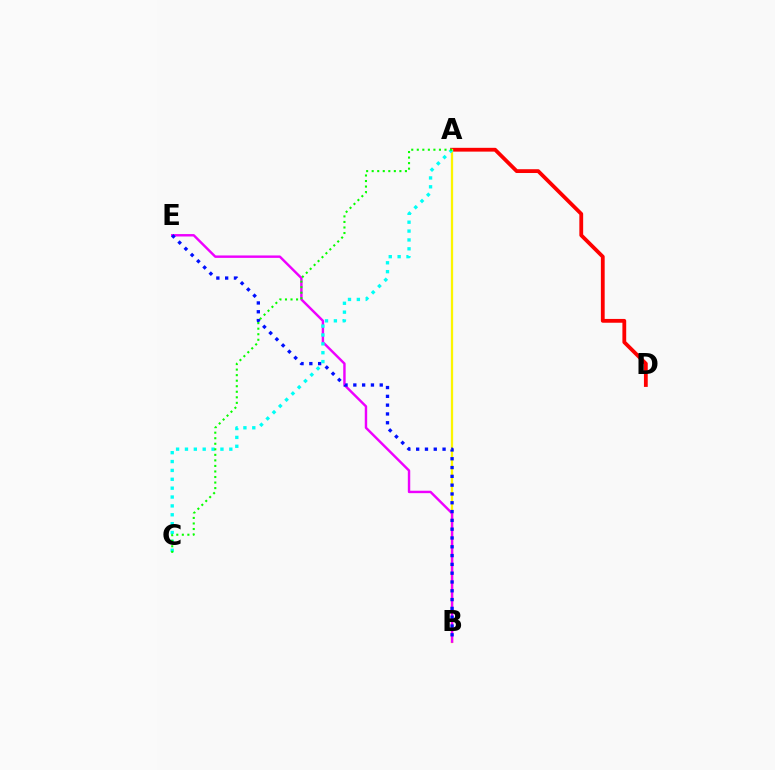{('A', 'D'): [{'color': '#ff0000', 'line_style': 'solid', 'thickness': 2.74}], ('A', 'B'): [{'color': '#fcf500', 'line_style': 'solid', 'thickness': 1.64}], ('B', 'E'): [{'color': '#ee00ff', 'line_style': 'solid', 'thickness': 1.75}, {'color': '#0010ff', 'line_style': 'dotted', 'thickness': 2.39}], ('A', 'C'): [{'color': '#00fff6', 'line_style': 'dotted', 'thickness': 2.41}, {'color': '#08ff00', 'line_style': 'dotted', 'thickness': 1.51}]}